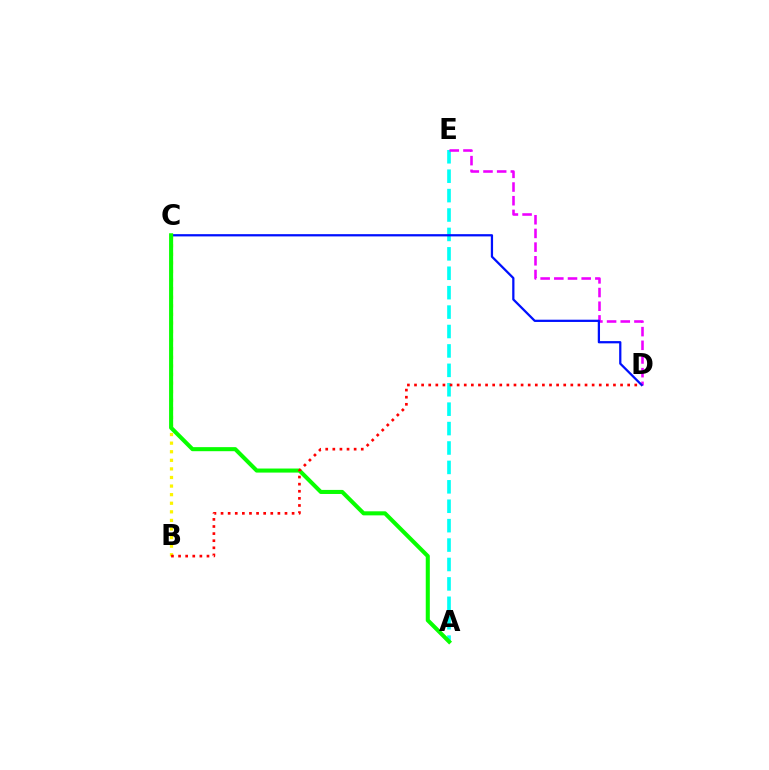{('A', 'E'): [{'color': '#00fff6', 'line_style': 'dashed', 'thickness': 2.64}], ('B', 'C'): [{'color': '#fcf500', 'line_style': 'dotted', 'thickness': 2.33}], ('D', 'E'): [{'color': '#ee00ff', 'line_style': 'dashed', 'thickness': 1.86}], ('C', 'D'): [{'color': '#0010ff', 'line_style': 'solid', 'thickness': 1.62}], ('A', 'C'): [{'color': '#08ff00', 'line_style': 'solid', 'thickness': 2.92}], ('B', 'D'): [{'color': '#ff0000', 'line_style': 'dotted', 'thickness': 1.93}]}